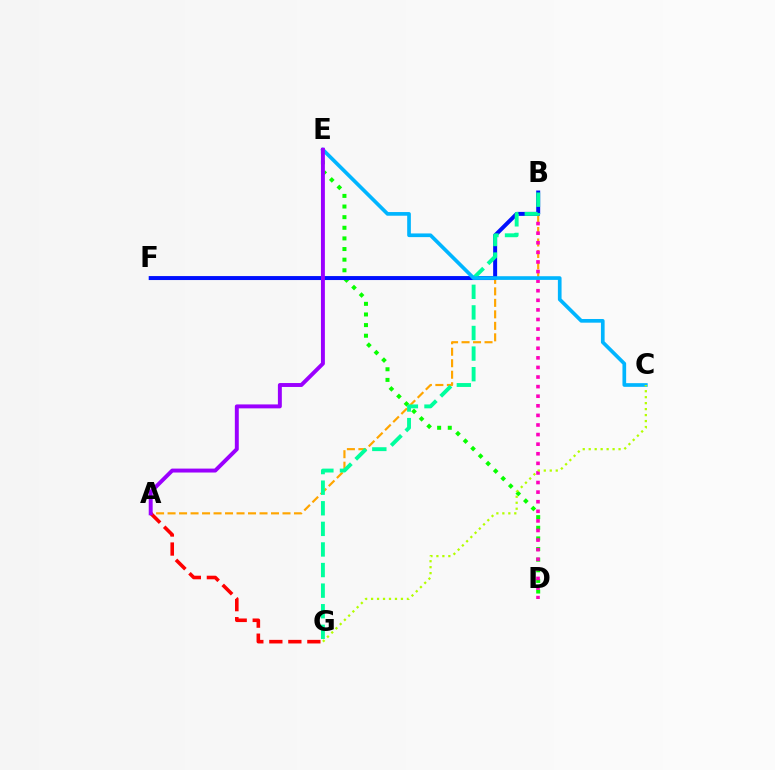{('D', 'E'): [{'color': '#08ff00', 'line_style': 'dotted', 'thickness': 2.89}], ('A', 'B'): [{'color': '#ffa500', 'line_style': 'dashed', 'thickness': 1.56}], ('B', 'D'): [{'color': '#ff00bd', 'line_style': 'dotted', 'thickness': 2.61}], ('B', 'F'): [{'color': '#0010ff', 'line_style': 'solid', 'thickness': 2.86}], ('A', 'G'): [{'color': '#ff0000', 'line_style': 'dashed', 'thickness': 2.58}], ('B', 'G'): [{'color': '#00ff9d', 'line_style': 'dashed', 'thickness': 2.8}], ('C', 'E'): [{'color': '#00b5ff', 'line_style': 'solid', 'thickness': 2.65}], ('C', 'G'): [{'color': '#b3ff00', 'line_style': 'dotted', 'thickness': 1.62}], ('A', 'E'): [{'color': '#9b00ff', 'line_style': 'solid', 'thickness': 2.83}]}